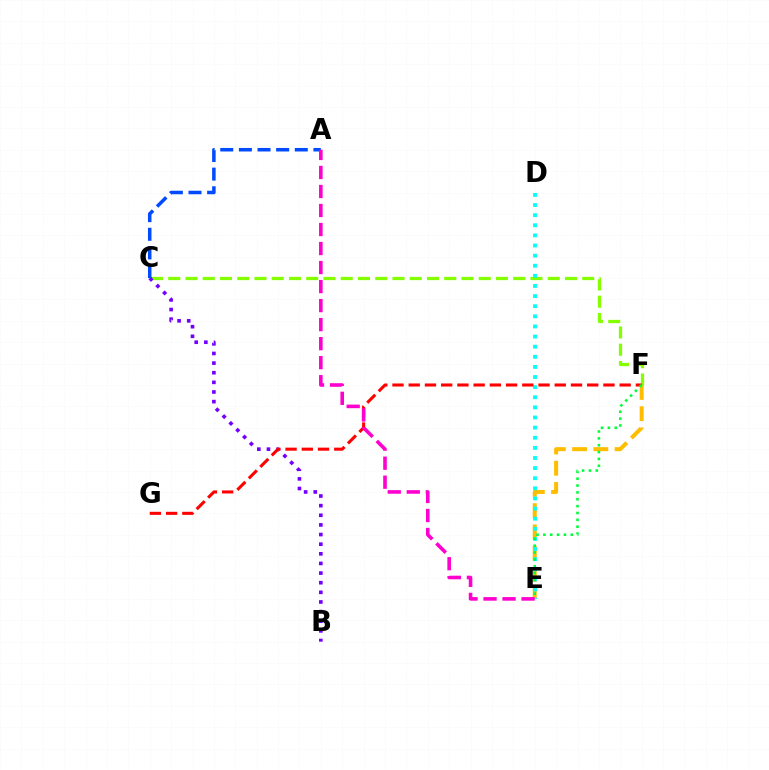{('E', 'F'): [{'color': '#ffbd00', 'line_style': 'dashed', 'thickness': 2.89}, {'color': '#00ff39', 'line_style': 'dotted', 'thickness': 1.86}], ('C', 'F'): [{'color': '#84ff00', 'line_style': 'dashed', 'thickness': 2.34}], ('D', 'E'): [{'color': '#00fff6', 'line_style': 'dotted', 'thickness': 2.75}], ('B', 'C'): [{'color': '#7200ff', 'line_style': 'dotted', 'thickness': 2.62}], ('F', 'G'): [{'color': '#ff0000', 'line_style': 'dashed', 'thickness': 2.2}], ('A', 'C'): [{'color': '#004bff', 'line_style': 'dashed', 'thickness': 2.53}], ('A', 'E'): [{'color': '#ff00cf', 'line_style': 'dashed', 'thickness': 2.58}]}